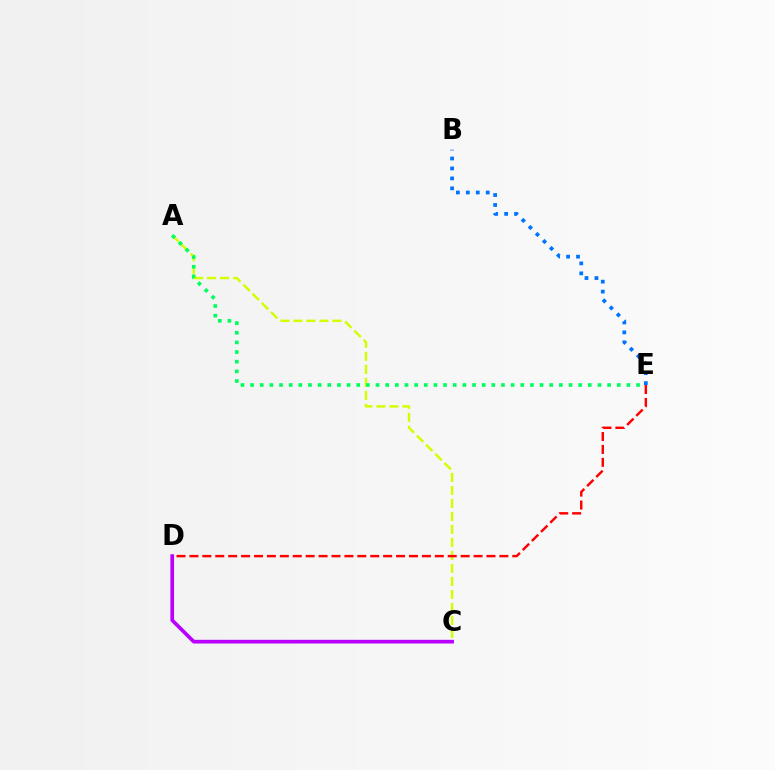{('A', 'C'): [{'color': '#d1ff00', 'line_style': 'dashed', 'thickness': 1.77}], ('B', 'E'): [{'color': '#0074ff', 'line_style': 'dotted', 'thickness': 2.7}], ('D', 'E'): [{'color': '#ff0000', 'line_style': 'dashed', 'thickness': 1.75}], ('C', 'D'): [{'color': '#b900ff', 'line_style': 'solid', 'thickness': 2.66}], ('A', 'E'): [{'color': '#00ff5c', 'line_style': 'dotted', 'thickness': 2.62}]}